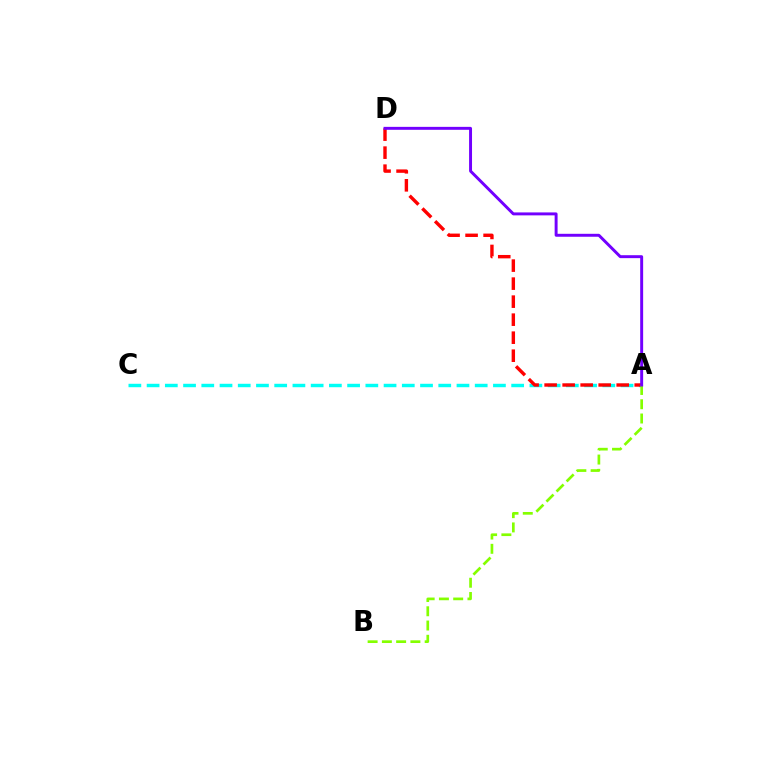{('A', 'C'): [{'color': '#00fff6', 'line_style': 'dashed', 'thickness': 2.48}], ('A', 'D'): [{'color': '#ff0000', 'line_style': 'dashed', 'thickness': 2.45}, {'color': '#7200ff', 'line_style': 'solid', 'thickness': 2.12}], ('A', 'B'): [{'color': '#84ff00', 'line_style': 'dashed', 'thickness': 1.94}]}